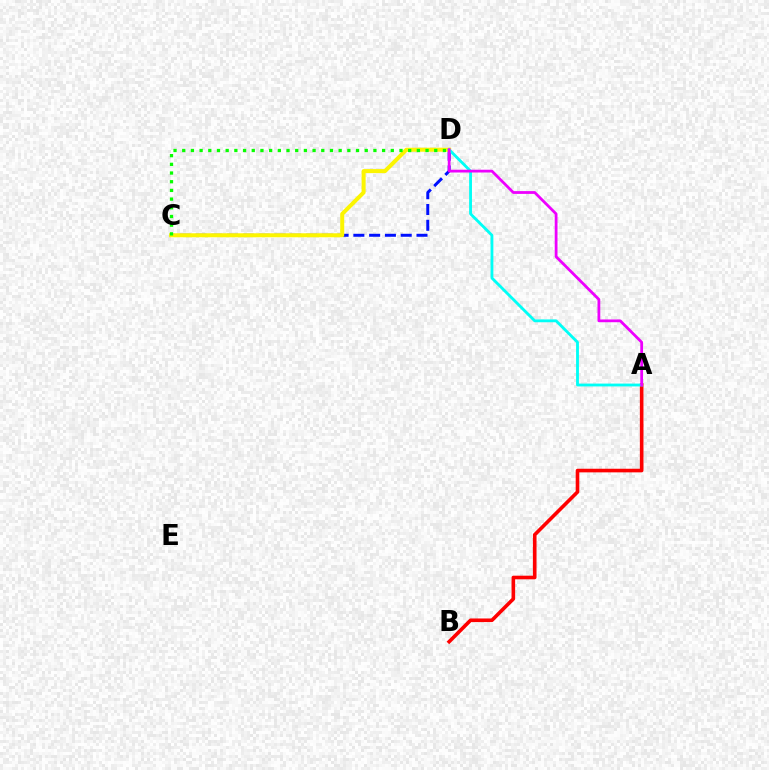{('C', 'D'): [{'color': '#0010ff', 'line_style': 'dashed', 'thickness': 2.14}, {'color': '#fcf500', 'line_style': 'solid', 'thickness': 2.89}, {'color': '#08ff00', 'line_style': 'dotted', 'thickness': 2.36}], ('A', 'B'): [{'color': '#ff0000', 'line_style': 'solid', 'thickness': 2.6}], ('A', 'D'): [{'color': '#00fff6', 'line_style': 'solid', 'thickness': 2.04}, {'color': '#ee00ff', 'line_style': 'solid', 'thickness': 2.0}]}